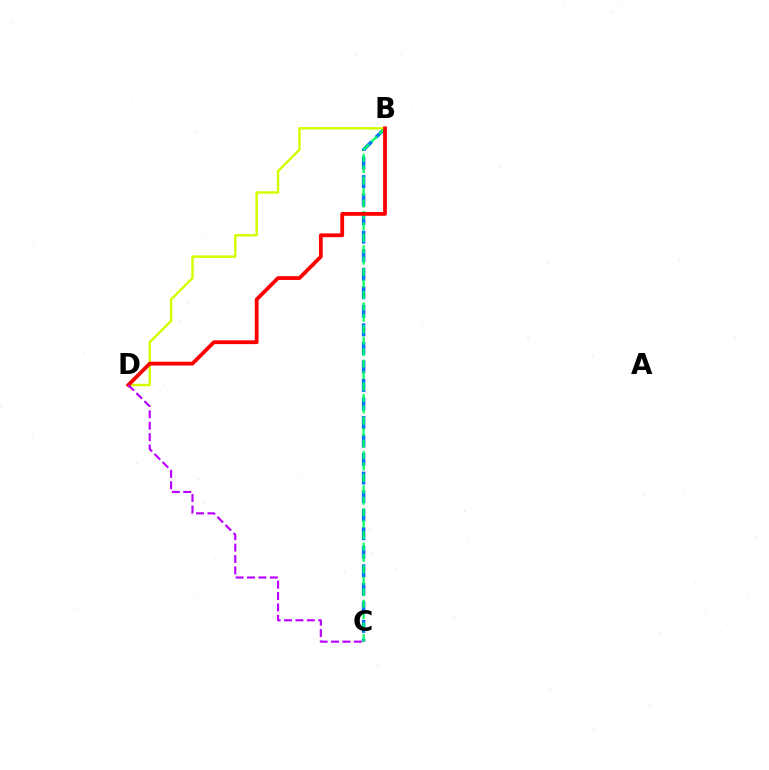{('B', 'C'): [{'color': '#0074ff', 'line_style': 'dashed', 'thickness': 2.52}, {'color': '#00ff5c', 'line_style': 'dashed', 'thickness': 1.55}], ('B', 'D'): [{'color': '#d1ff00', 'line_style': 'solid', 'thickness': 1.77}, {'color': '#ff0000', 'line_style': 'solid', 'thickness': 2.72}], ('C', 'D'): [{'color': '#b900ff', 'line_style': 'dashed', 'thickness': 1.55}]}